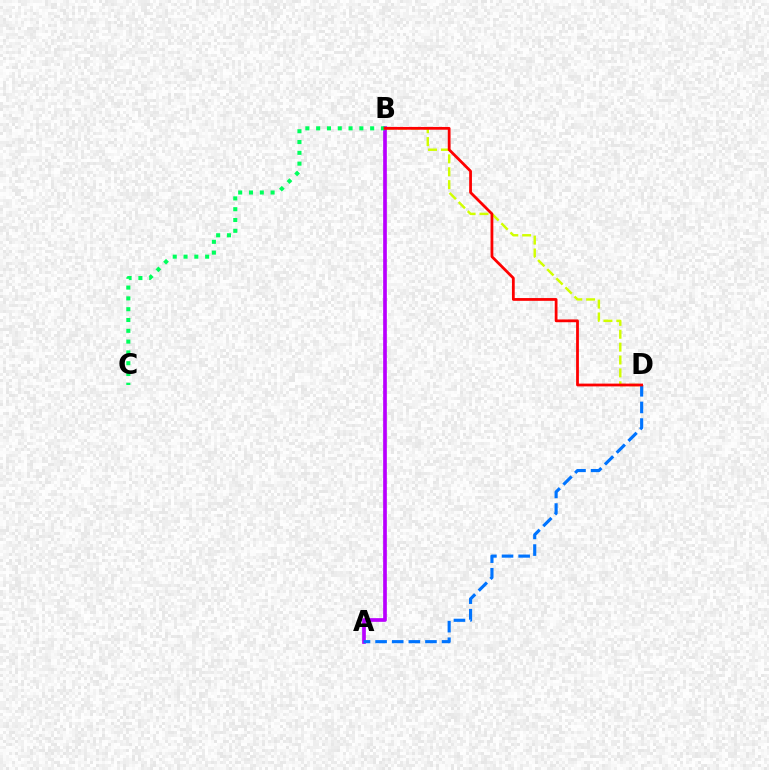{('B', 'D'): [{'color': '#d1ff00', 'line_style': 'dashed', 'thickness': 1.75}, {'color': '#ff0000', 'line_style': 'solid', 'thickness': 2.0}], ('A', 'B'): [{'color': '#b900ff', 'line_style': 'solid', 'thickness': 2.66}], ('B', 'C'): [{'color': '#00ff5c', 'line_style': 'dotted', 'thickness': 2.93}], ('A', 'D'): [{'color': '#0074ff', 'line_style': 'dashed', 'thickness': 2.26}]}